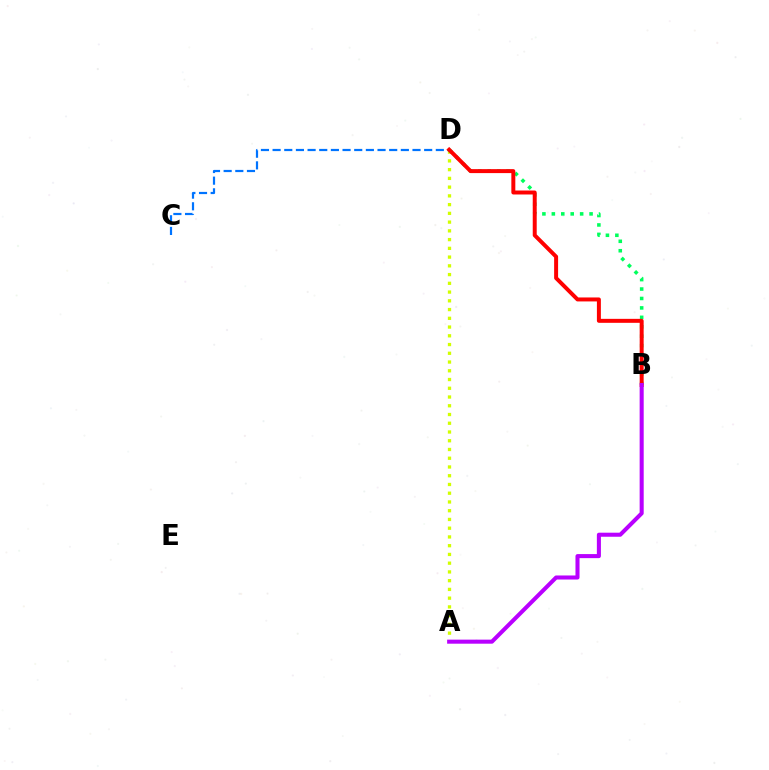{('C', 'D'): [{'color': '#0074ff', 'line_style': 'dashed', 'thickness': 1.58}], ('A', 'D'): [{'color': '#d1ff00', 'line_style': 'dotted', 'thickness': 2.38}], ('B', 'D'): [{'color': '#00ff5c', 'line_style': 'dotted', 'thickness': 2.56}, {'color': '#ff0000', 'line_style': 'solid', 'thickness': 2.86}], ('A', 'B'): [{'color': '#b900ff', 'line_style': 'solid', 'thickness': 2.92}]}